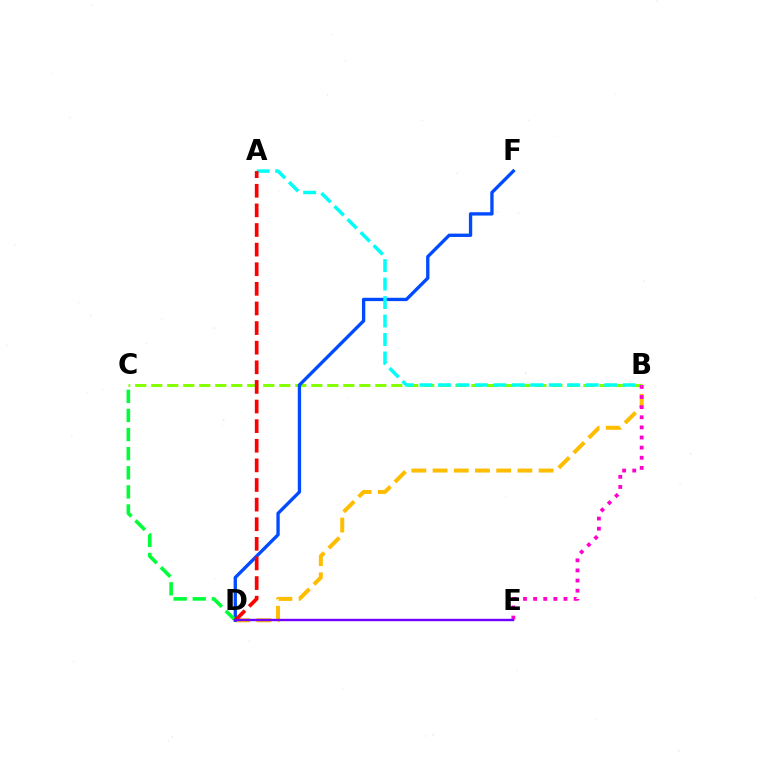{('B', 'C'): [{'color': '#84ff00', 'line_style': 'dashed', 'thickness': 2.17}], ('B', 'D'): [{'color': '#ffbd00', 'line_style': 'dashed', 'thickness': 2.88}], ('D', 'F'): [{'color': '#004bff', 'line_style': 'solid', 'thickness': 2.4}], ('B', 'E'): [{'color': '#ff00cf', 'line_style': 'dotted', 'thickness': 2.75}], ('C', 'D'): [{'color': '#00ff39', 'line_style': 'dashed', 'thickness': 2.6}], ('A', 'B'): [{'color': '#00fff6', 'line_style': 'dashed', 'thickness': 2.51}], ('A', 'D'): [{'color': '#ff0000', 'line_style': 'dashed', 'thickness': 2.66}], ('D', 'E'): [{'color': '#7200ff', 'line_style': 'solid', 'thickness': 1.71}]}